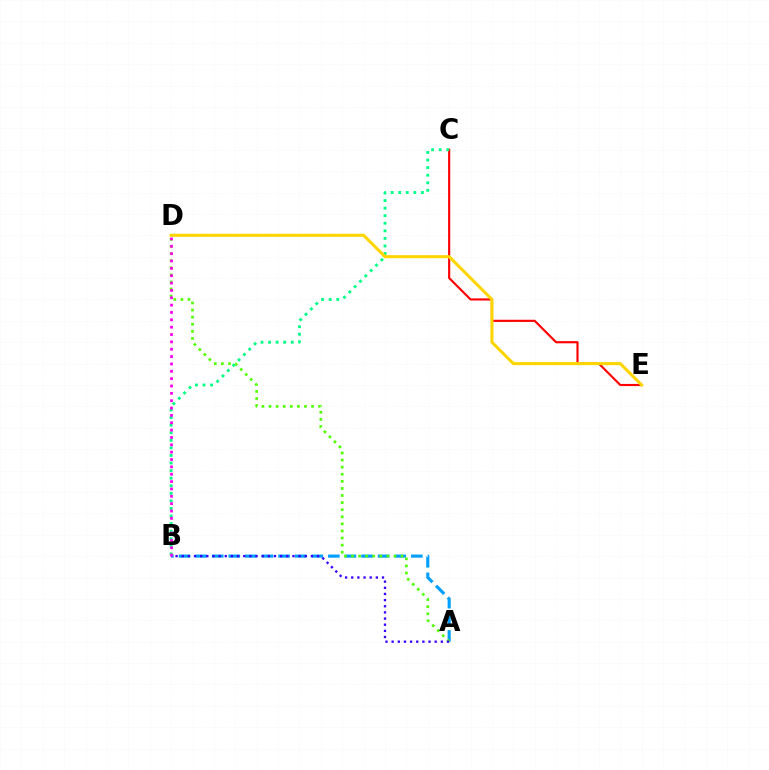{('C', 'E'): [{'color': '#ff0000', 'line_style': 'solid', 'thickness': 1.55}], ('A', 'B'): [{'color': '#009eff', 'line_style': 'dashed', 'thickness': 2.25}, {'color': '#3700ff', 'line_style': 'dotted', 'thickness': 1.67}], ('A', 'D'): [{'color': '#4fff00', 'line_style': 'dotted', 'thickness': 1.92}], ('B', 'C'): [{'color': '#00ff86', 'line_style': 'dotted', 'thickness': 2.06}], ('B', 'D'): [{'color': '#ff00ed', 'line_style': 'dotted', 'thickness': 2.0}], ('D', 'E'): [{'color': '#ffd500', 'line_style': 'solid', 'thickness': 2.2}]}